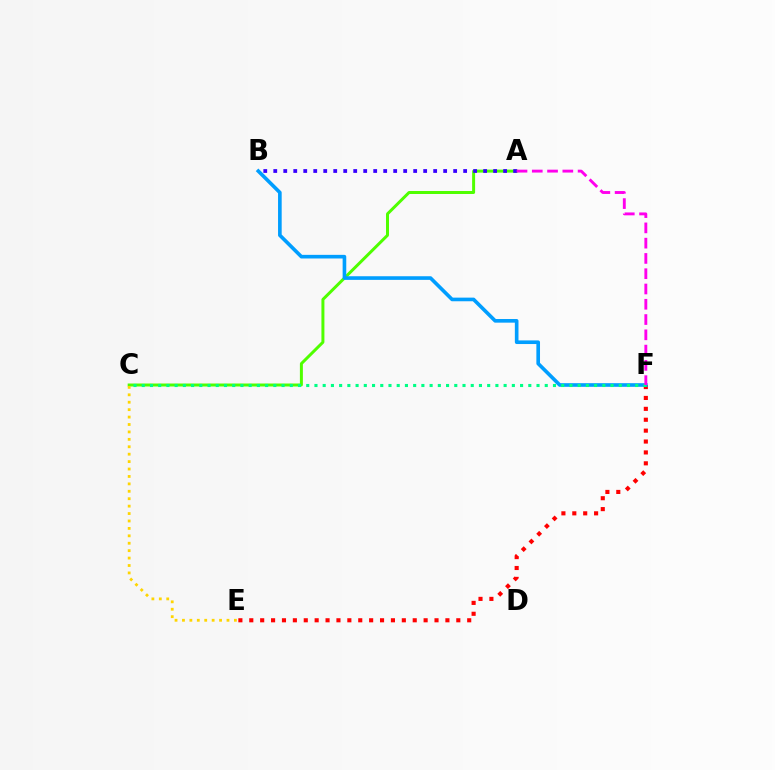{('A', 'C'): [{'color': '#4fff00', 'line_style': 'solid', 'thickness': 2.15}], ('E', 'F'): [{'color': '#ff0000', 'line_style': 'dotted', 'thickness': 2.96}], ('A', 'B'): [{'color': '#3700ff', 'line_style': 'dotted', 'thickness': 2.72}], ('B', 'F'): [{'color': '#009eff', 'line_style': 'solid', 'thickness': 2.62}], ('C', 'F'): [{'color': '#00ff86', 'line_style': 'dotted', 'thickness': 2.23}], ('C', 'E'): [{'color': '#ffd500', 'line_style': 'dotted', 'thickness': 2.02}], ('A', 'F'): [{'color': '#ff00ed', 'line_style': 'dashed', 'thickness': 2.08}]}